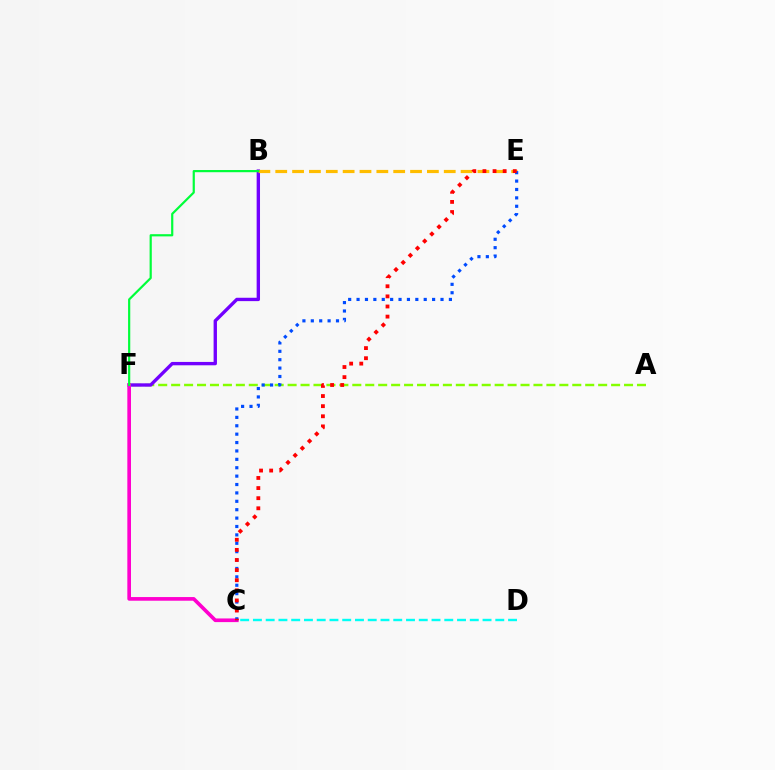{('A', 'F'): [{'color': '#84ff00', 'line_style': 'dashed', 'thickness': 1.76}], ('B', 'F'): [{'color': '#7200ff', 'line_style': 'solid', 'thickness': 2.42}, {'color': '#00ff39', 'line_style': 'solid', 'thickness': 1.58}], ('B', 'E'): [{'color': '#ffbd00', 'line_style': 'dashed', 'thickness': 2.29}], ('C', 'F'): [{'color': '#ff00cf', 'line_style': 'solid', 'thickness': 2.63}], ('C', 'E'): [{'color': '#004bff', 'line_style': 'dotted', 'thickness': 2.28}, {'color': '#ff0000', 'line_style': 'dotted', 'thickness': 2.75}], ('C', 'D'): [{'color': '#00fff6', 'line_style': 'dashed', 'thickness': 1.73}]}